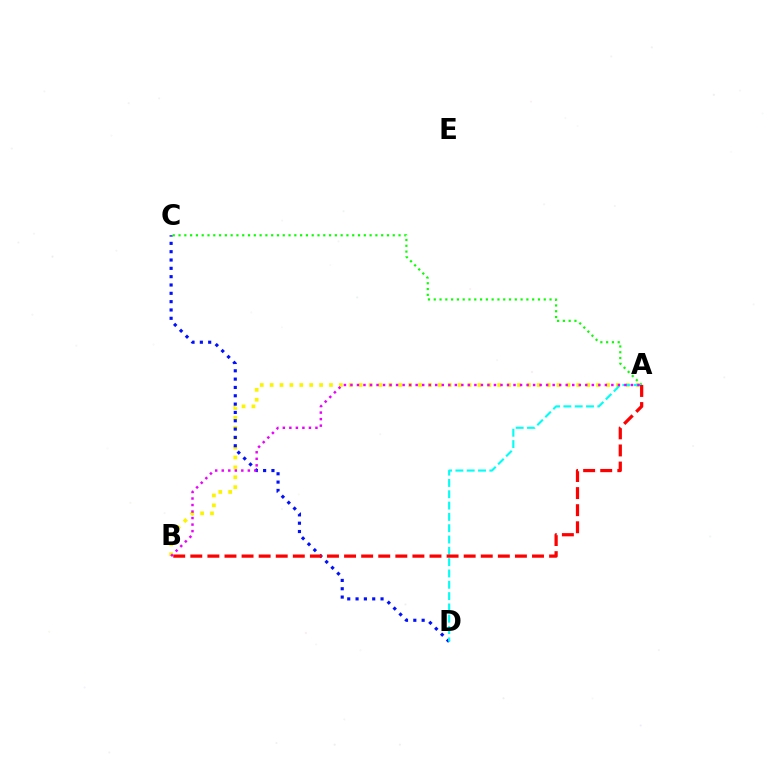{('A', 'B'): [{'color': '#fcf500', 'line_style': 'dotted', 'thickness': 2.69}, {'color': '#ff0000', 'line_style': 'dashed', 'thickness': 2.32}, {'color': '#ee00ff', 'line_style': 'dotted', 'thickness': 1.77}], ('C', 'D'): [{'color': '#0010ff', 'line_style': 'dotted', 'thickness': 2.26}], ('A', 'C'): [{'color': '#08ff00', 'line_style': 'dotted', 'thickness': 1.57}], ('A', 'D'): [{'color': '#00fff6', 'line_style': 'dashed', 'thickness': 1.54}]}